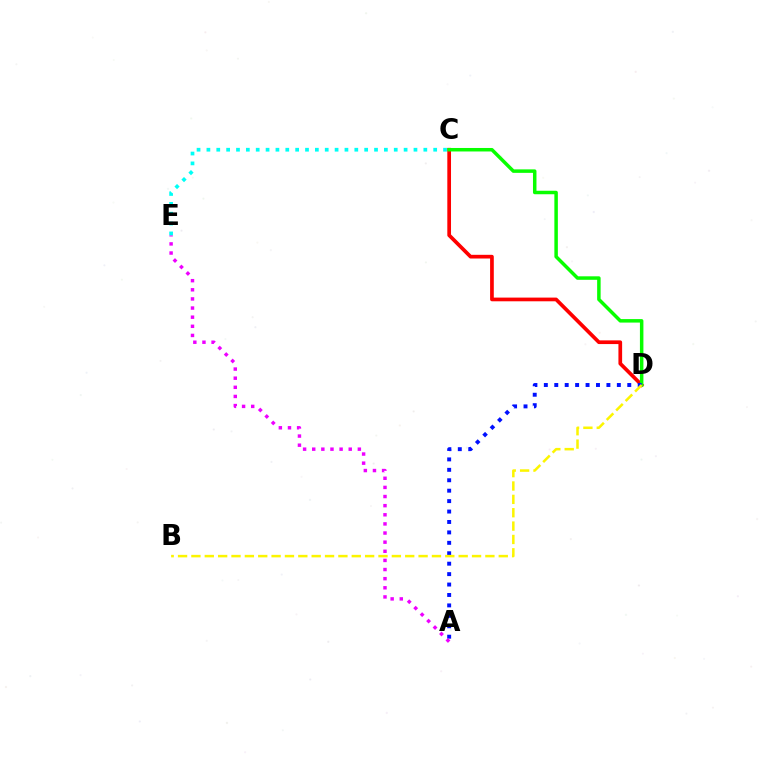{('C', 'D'): [{'color': '#ff0000', 'line_style': 'solid', 'thickness': 2.66}, {'color': '#08ff00', 'line_style': 'solid', 'thickness': 2.51}], ('A', 'D'): [{'color': '#0010ff', 'line_style': 'dotted', 'thickness': 2.83}], ('A', 'E'): [{'color': '#ee00ff', 'line_style': 'dotted', 'thickness': 2.48}], ('B', 'D'): [{'color': '#fcf500', 'line_style': 'dashed', 'thickness': 1.82}], ('C', 'E'): [{'color': '#00fff6', 'line_style': 'dotted', 'thickness': 2.68}]}